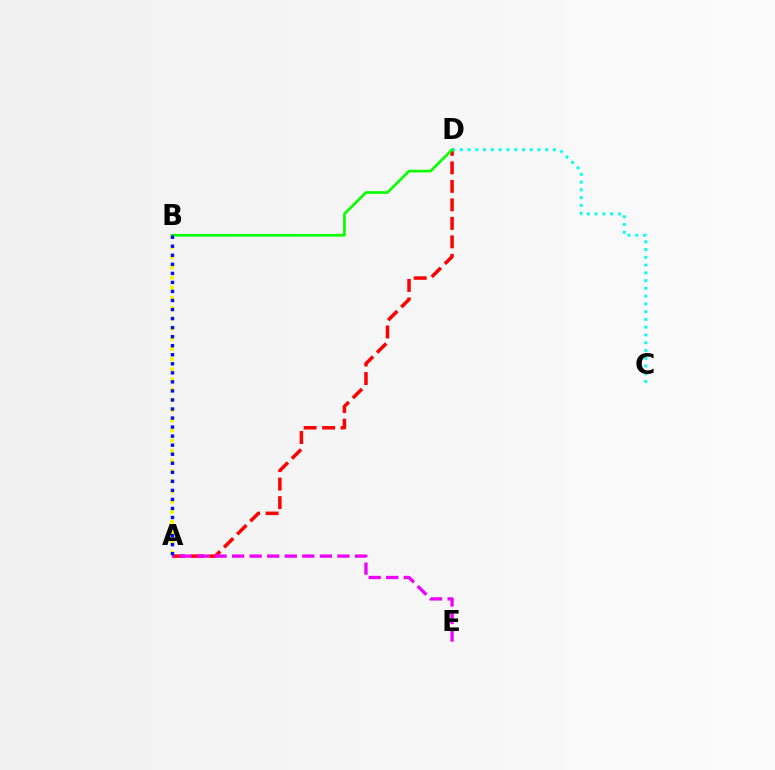{('A', 'D'): [{'color': '#ff0000', 'line_style': 'dashed', 'thickness': 2.51}], ('A', 'B'): [{'color': '#fcf500', 'line_style': 'dotted', 'thickness': 2.77}, {'color': '#0010ff', 'line_style': 'dotted', 'thickness': 2.46}], ('A', 'E'): [{'color': '#ee00ff', 'line_style': 'dashed', 'thickness': 2.38}], ('C', 'D'): [{'color': '#00fff6', 'line_style': 'dotted', 'thickness': 2.11}], ('B', 'D'): [{'color': '#08ff00', 'line_style': 'solid', 'thickness': 1.92}]}